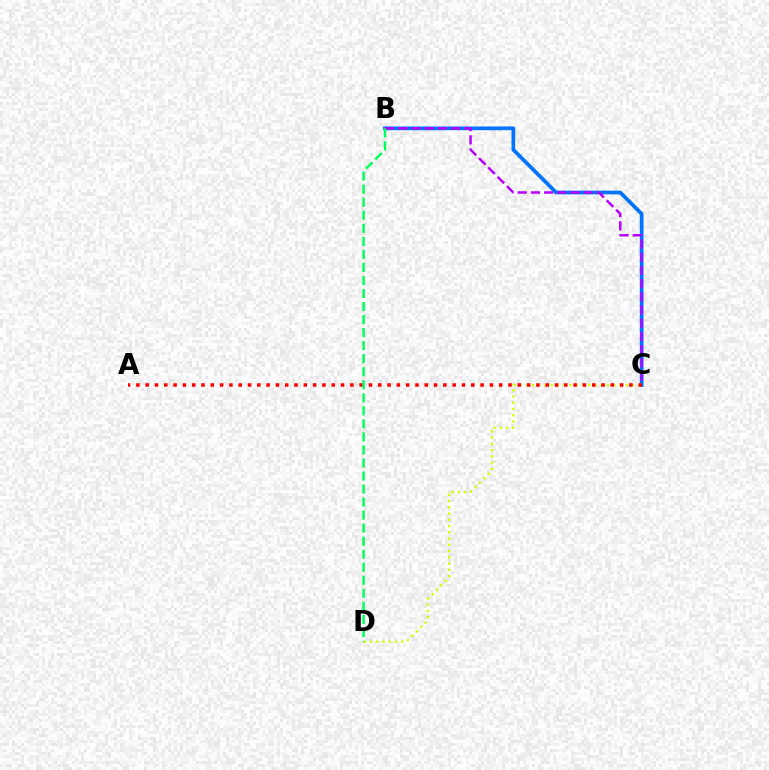{('B', 'C'): [{'color': '#0074ff', 'line_style': 'solid', 'thickness': 2.68}, {'color': '#b900ff', 'line_style': 'dashed', 'thickness': 1.79}], ('C', 'D'): [{'color': '#d1ff00', 'line_style': 'dotted', 'thickness': 1.7}], ('A', 'C'): [{'color': '#ff0000', 'line_style': 'dotted', 'thickness': 2.53}], ('B', 'D'): [{'color': '#00ff5c', 'line_style': 'dashed', 'thickness': 1.77}]}